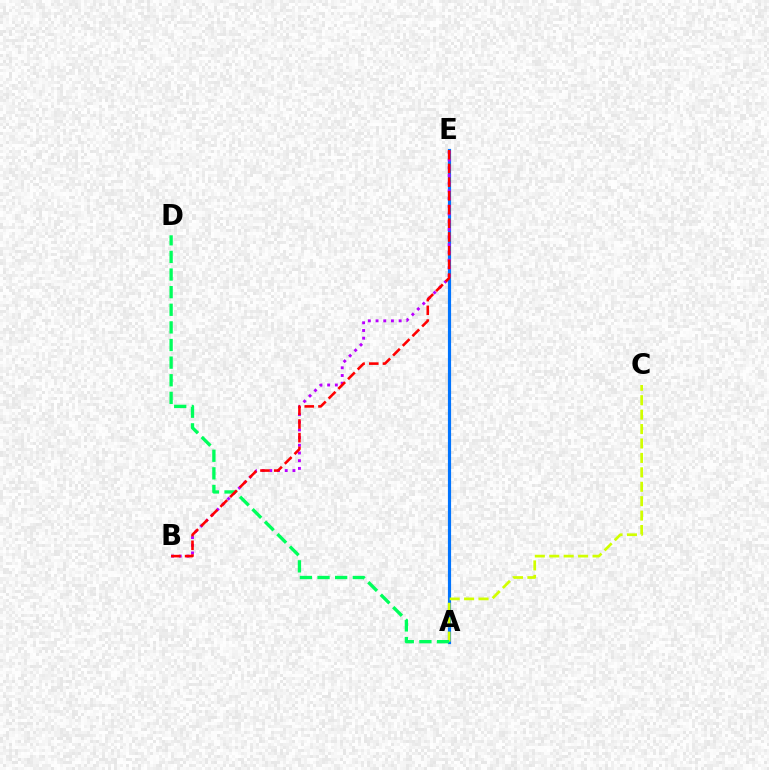{('A', 'E'): [{'color': '#0074ff', 'line_style': 'solid', 'thickness': 2.28}], ('A', 'C'): [{'color': '#d1ff00', 'line_style': 'dashed', 'thickness': 1.96}], ('B', 'E'): [{'color': '#b900ff', 'line_style': 'dotted', 'thickness': 2.09}, {'color': '#ff0000', 'line_style': 'dashed', 'thickness': 1.86}], ('A', 'D'): [{'color': '#00ff5c', 'line_style': 'dashed', 'thickness': 2.39}]}